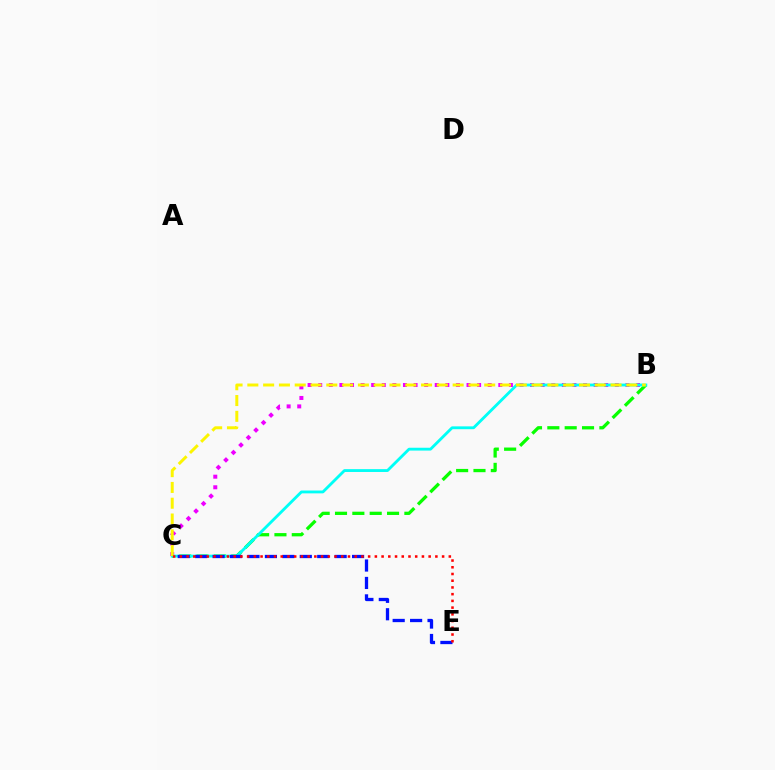{('B', 'C'): [{'color': '#ee00ff', 'line_style': 'dotted', 'thickness': 2.88}, {'color': '#08ff00', 'line_style': 'dashed', 'thickness': 2.36}, {'color': '#00fff6', 'line_style': 'solid', 'thickness': 2.04}, {'color': '#fcf500', 'line_style': 'dashed', 'thickness': 2.15}], ('C', 'E'): [{'color': '#0010ff', 'line_style': 'dashed', 'thickness': 2.37}, {'color': '#ff0000', 'line_style': 'dotted', 'thickness': 1.83}]}